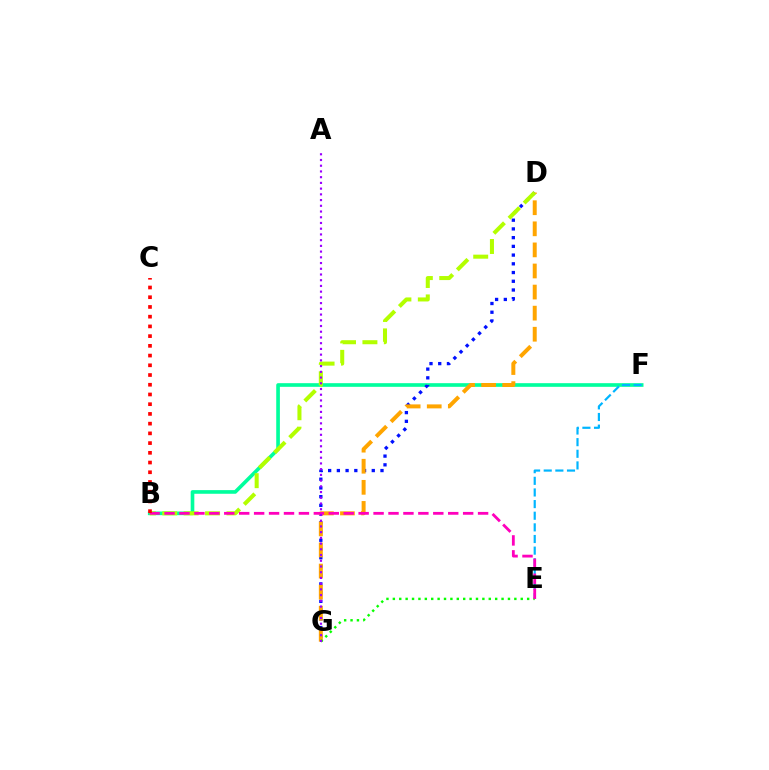{('B', 'F'): [{'color': '#00ff9d', 'line_style': 'solid', 'thickness': 2.63}], ('E', 'F'): [{'color': '#00b5ff', 'line_style': 'dashed', 'thickness': 1.58}], ('D', 'G'): [{'color': '#0010ff', 'line_style': 'dotted', 'thickness': 2.37}, {'color': '#ffa500', 'line_style': 'dashed', 'thickness': 2.86}], ('E', 'G'): [{'color': '#08ff00', 'line_style': 'dotted', 'thickness': 1.74}], ('B', 'D'): [{'color': '#b3ff00', 'line_style': 'dashed', 'thickness': 2.91}], ('B', 'E'): [{'color': '#ff00bd', 'line_style': 'dashed', 'thickness': 2.03}], ('A', 'G'): [{'color': '#9b00ff', 'line_style': 'dotted', 'thickness': 1.56}], ('B', 'C'): [{'color': '#ff0000', 'line_style': 'dotted', 'thickness': 2.64}]}